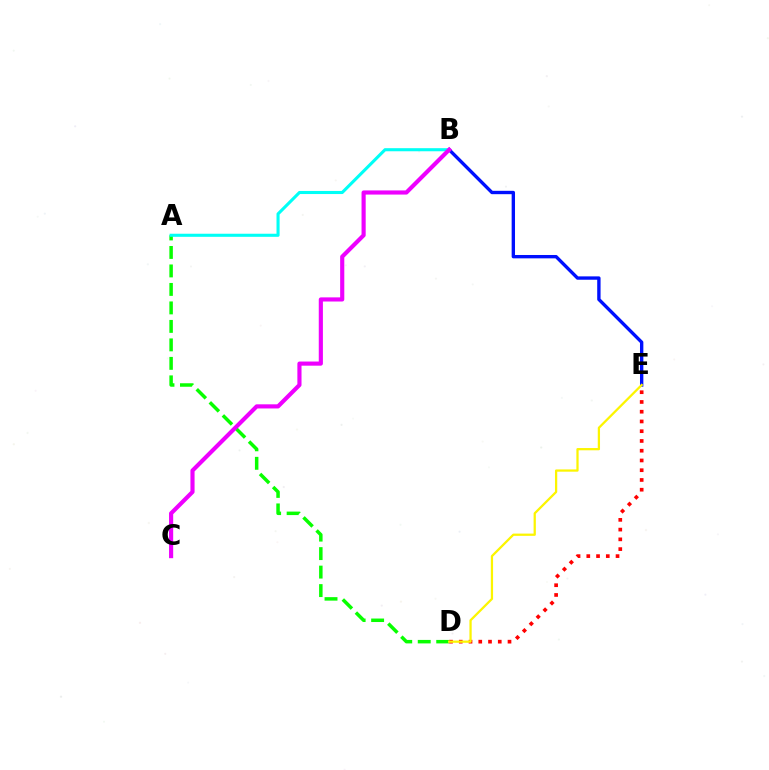{('B', 'E'): [{'color': '#0010ff', 'line_style': 'solid', 'thickness': 2.42}], ('A', 'D'): [{'color': '#08ff00', 'line_style': 'dashed', 'thickness': 2.51}], ('D', 'E'): [{'color': '#ff0000', 'line_style': 'dotted', 'thickness': 2.65}, {'color': '#fcf500', 'line_style': 'solid', 'thickness': 1.62}], ('A', 'B'): [{'color': '#00fff6', 'line_style': 'solid', 'thickness': 2.22}], ('B', 'C'): [{'color': '#ee00ff', 'line_style': 'solid', 'thickness': 2.98}]}